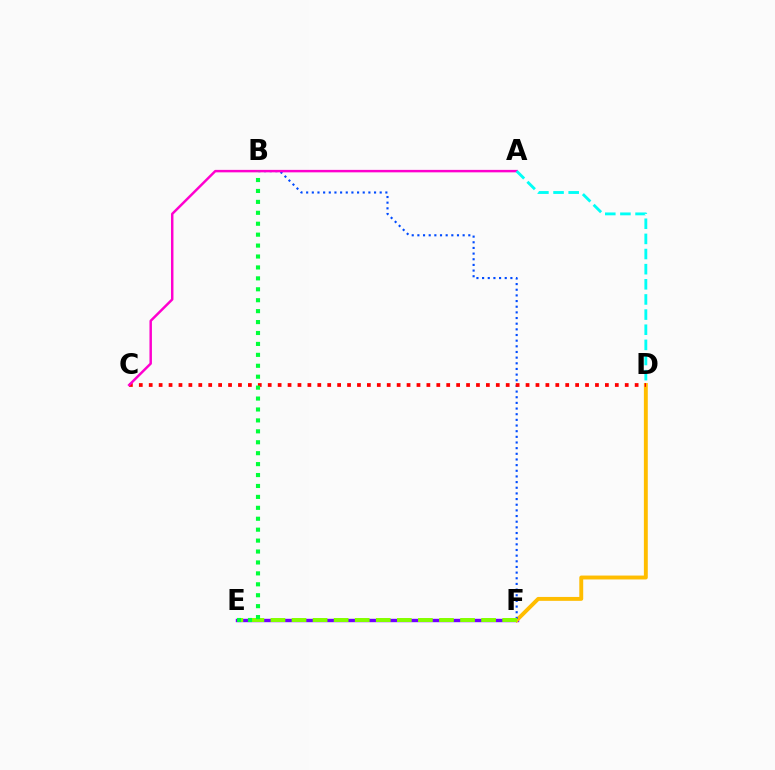{('E', 'F'): [{'color': '#7200ff', 'line_style': 'solid', 'thickness': 2.45}, {'color': '#84ff00', 'line_style': 'dashed', 'thickness': 2.86}], ('D', 'F'): [{'color': '#ffbd00', 'line_style': 'solid', 'thickness': 2.81}], ('B', 'F'): [{'color': '#004bff', 'line_style': 'dotted', 'thickness': 1.54}], ('C', 'D'): [{'color': '#ff0000', 'line_style': 'dotted', 'thickness': 2.69}], ('A', 'C'): [{'color': '#ff00cf', 'line_style': 'solid', 'thickness': 1.78}], ('B', 'E'): [{'color': '#00ff39', 'line_style': 'dotted', 'thickness': 2.97}], ('A', 'D'): [{'color': '#00fff6', 'line_style': 'dashed', 'thickness': 2.06}]}